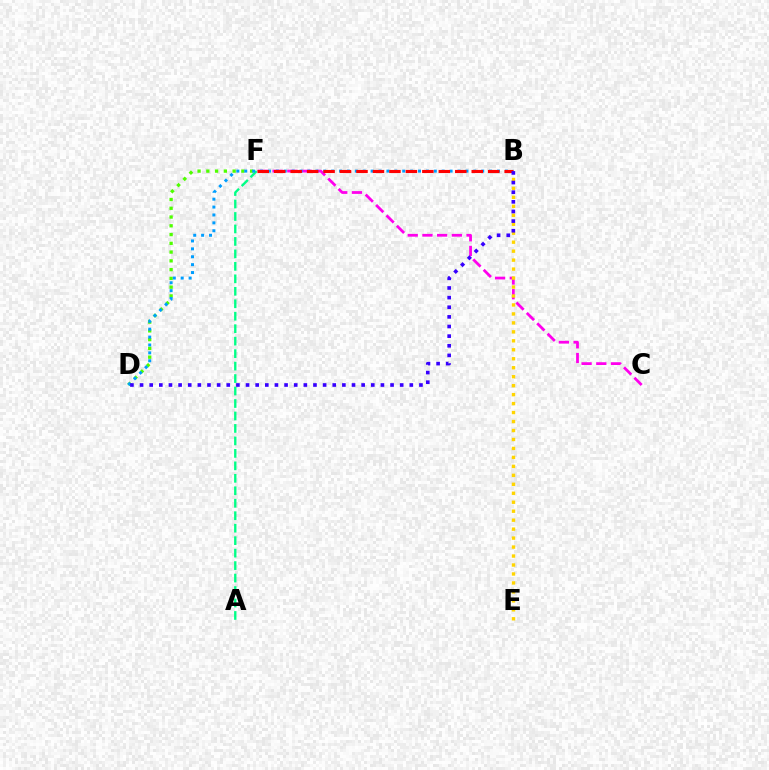{('C', 'F'): [{'color': '#ff00ed', 'line_style': 'dashed', 'thickness': 2.0}], ('D', 'F'): [{'color': '#4fff00', 'line_style': 'dotted', 'thickness': 2.38}], ('A', 'F'): [{'color': '#00ff86', 'line_style': 'dashed', 'thickness': 1.69}], ('B', 'E'): [{'color': '#ffd500', 'line_style': 'dotted', 'thickness': 2.44}], ('B', 'D'): [{'color': '#009eff', 'line_style': 'dotted', 'thickness': 2.15}, {'color': '#3700ff', 'line_style': 'dotted', 'thickness': 2.62}], ('B', 'F'): [{'color': '#ff0000', 'line_style': 'dashed', 'thickness': 2.24}]}